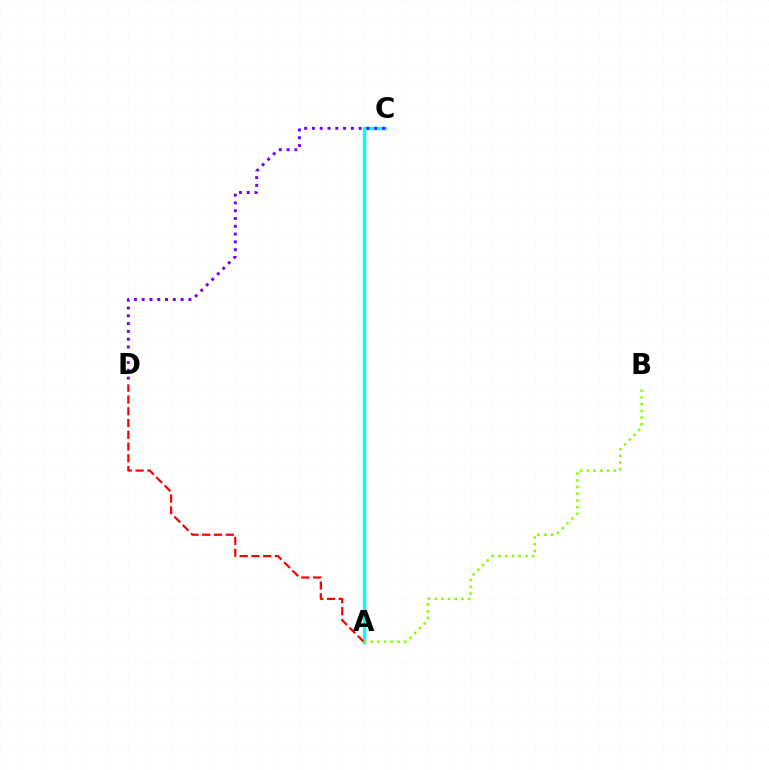{('A', 'C'): [{'color': '#00fff6', 'line_style': 'solid', 'thickness': 2.47}], ('C', 'D'): [{'color': '#7200ff', 'line_style': 'dotted', 'thickness': 2.12}], ('A', 'D'): [{'color': '#ff0000', 'line_style': 'dashed', 'thickness': 1.6}], ('A', 'B'): [{'color': '#84ff00', 'line_style': 'dotted', 'thickness': 1.83}]}